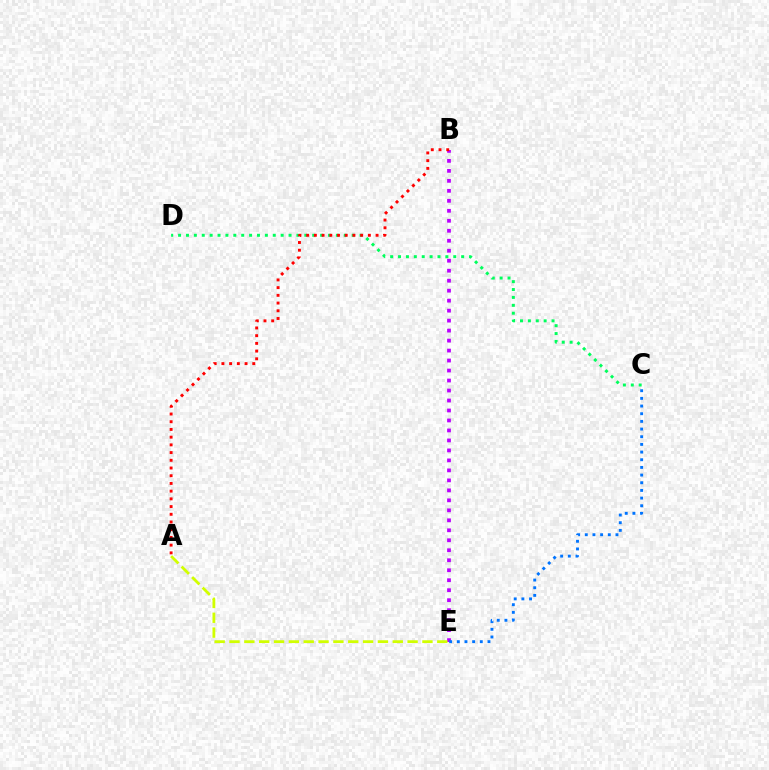{('B', 'E'): [{'color': '#b900ff', 'line_style': 'dotted', 'thickness': 2.71}], ('A', 'E'): [{'color': '#d1ff00', 'line_style': 'dashed', 'thickness': 2.02}], ('C', 'D'): [{'color': '#00ff5c', 'line_style': 'dotted', 'thickness': 2.14}], ('A', 'B'): [{'color': '#ff0000', 'line_style': 'dotted', 'thickness': 2.1}], ('C', 'E'): [{'color': '#0074ff', 'line_style': 'dotted', 'thickness': 2.08}]}